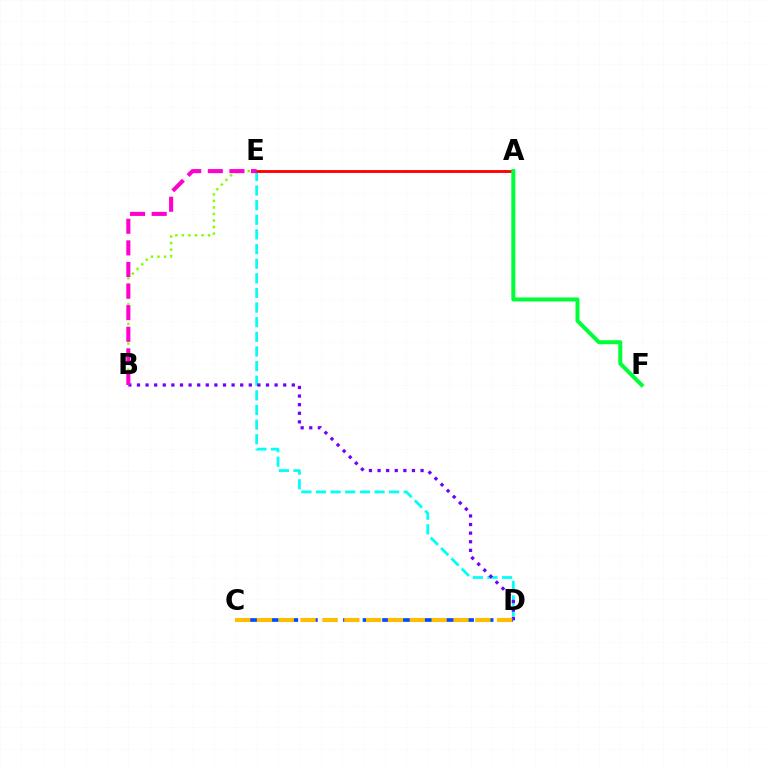{('D', 'E'): [{'color': '#00fff6', 'line_style': 'dashed', 'thickness': 1.99}], ('B', 'E'): [{'color': '#84ff00', 'line_style': 'dotted', 'thickness': 1.78}, {'color': '#ff00cf', 'line_style': 'dashed', 'thickness': 2.93}], ('C', 'D'): [{'color': '#004bff', 'line_style': 'dashed', 'thickness': 2.65}, {'color': '#ffbd00', 'line_style': 'dashed', 'thickness': 2.97}], ('A', 'E'): [{'color': '#ff0000', 'line_style': 'solid', 'thickness': 2.06}], ('B', 'D'): [{'color': '#7200ff', 'line_style': 'dotted', 'thickness': 2.34}], ('A', 'F'): [{'color': '#00ff39', 'line_style': 'solid', 'thickness': 2.89}]}